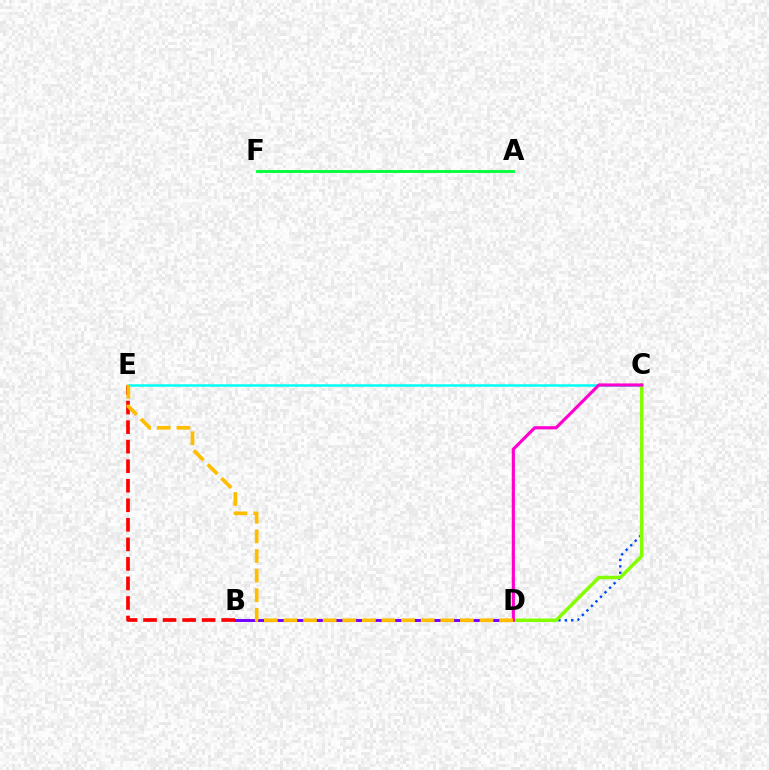{('C', 'D'): [{'color': '#004bff', 'line_style': 'dotted', 'thickness': 1.74}, {'color': '#84ff00', 'line_style': 'solid', 'thickness': 2.52}, {'color': '#ff00cf', 'line_style': 'solid', 'thickness': 2.27}], ('A', 'F'): [{'color': '#00ff39', 'line_style': 'solid', 'thickness': 2.06}], ('B', 'D'): [{'color': '#7200ff', 'line_style': 'solid', 'thickness': 2.1}], ('C', 'E'): [{'color': '#00fff6', 'line_style': 'solid', 'thickness': 1.81}], ('B', 'E'): [{'color': '#ff0000', 'line_style': 'dashed', 'thickness': 2.65}], ('D', 'E'): [{'color': '#ffbd00', 'line_style': 'dashed', 'thickness': 2.66}]}